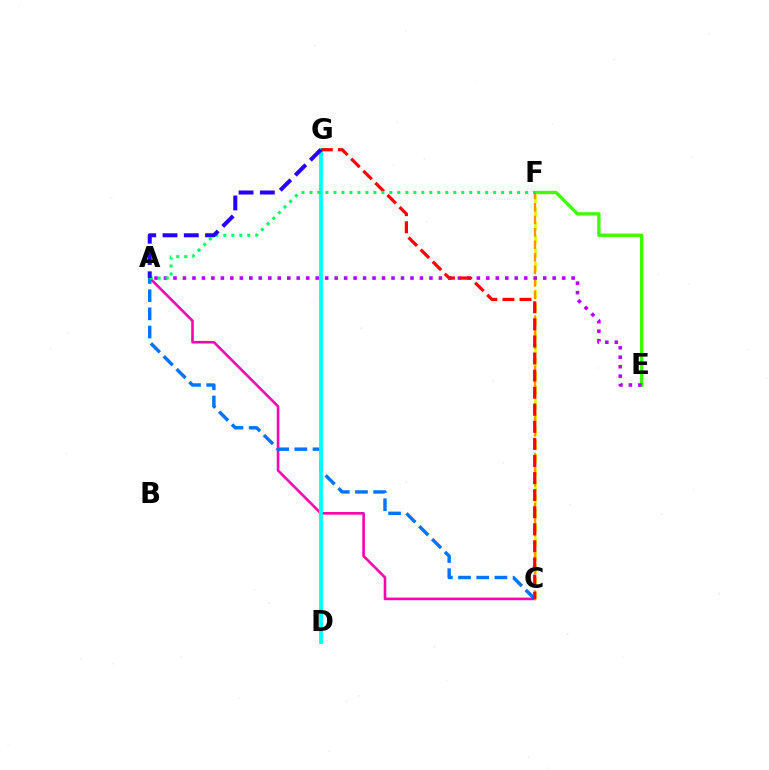{('E', 'F'): [{'color': '#3dff00', 'line_style': 'solid', 'thickness': 2.4}], ('A', 'C'): [{'color': '#ff00ac', 'line_style': 'solid', 'thickness': 1.87}, {'color': '#0074ff', 'line_style': 'dashed', 'thickness': 2.47}], ('C', 'F'): [{'color': '#d1ff00', 'line_style': 'dashed', 'thickness': 1.86}, {'color': '#ff9400', 'line_style': 'dashed', 'thickness': 1.7}], ('D', 'G'): [{'color': '#00fff6', 'line_style': 'solid', 'thickness': 2.74}], ('A', 'E'): [{'color': '#b900ff', 'line_style': 'dotted', 'thickness': 2.58}], ('C', 'G'): [{'color': '#ff0000', 'line_style': 'dashed', 'thickness': 2.32}], ('A', 'F'): [{'color': '#00ff5c', 'line_style': 'dotted', 'thickness': 2.17}], ('A', 'G'): [{'color': '#2500ff', 'line_style': 'dashed', 'thickness': 2.89}]}